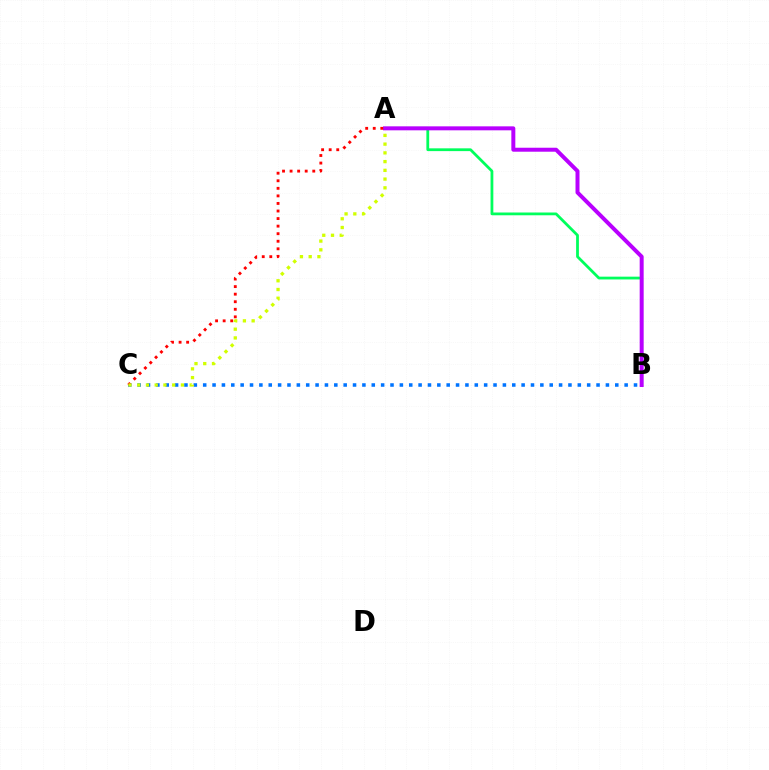{('A', 'B'): [{'color': '#00ff5c', 'line_style': 'solid', 'thickness': 2.0}, {'color': '#b900ff', 'line_style': 'solid', 'thickness': 2.86}], ('B', 'C'): [{'color': '#0074ff', 'line_style': 'dotted', 'thickness': 2.54}], ('A', 'C'): [{'color': '#ff0000', 'line_style': 'dotted', 'thickness': 2.05}, {'color': '#d1ff00', 'line_style': 'dotted', 'thickness': 2.37}]}